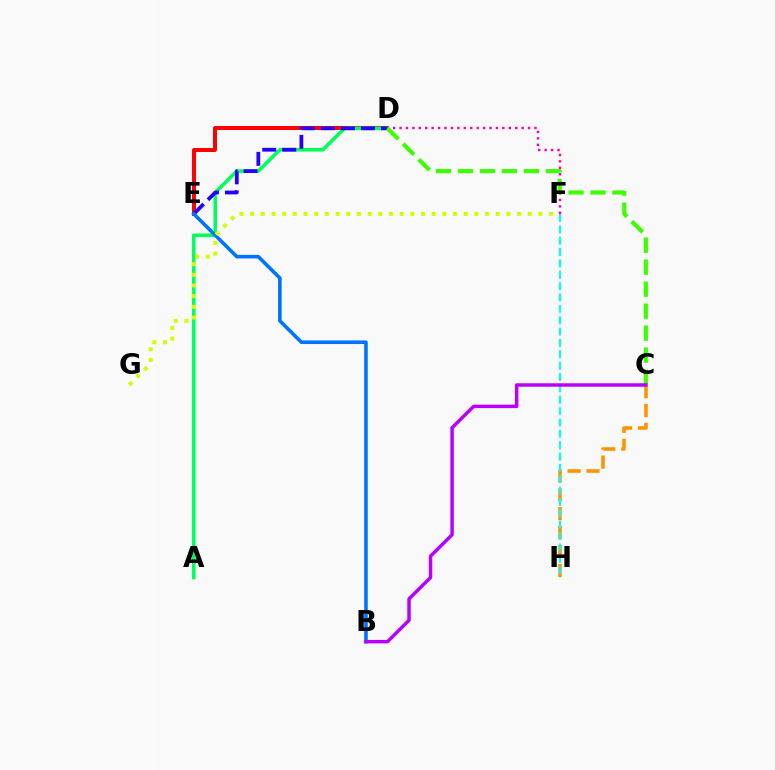{('D', 'E'): [{'color': '#ff0000', 'line_style': 'solid', 'thickness': 2.86}, {'color': '#2500ff', 'line_style': 'dashed', 'thickness': 2.72}], ('D', 'F'): [{'color': '#ff00ac', 'line_style': 'dotted', 'thickness': 1.75}], ('A', 'D'): [{'color': '#00ff5c', 'line_style': 'solid', 'thickness': 2.59}], ('C', 'H'): [{'color': '#ff9400', 'line_style': 'dashed', 'thickness': 2.57}], ('B', 'E'): [{'color': '#0074ff', 'line_style': 'solid', 'thickness': 2.59}], ('C', 'D'): [{'color': '#3dff00', 'line_style': 'dashed', 'thickness': 2.99}], ('F', 'H'): [{'color': '#00fff6', 'line_style': 'dashed', 'thickness': 1.54}], ('F', 'G'): [{'color': '#d1ff00', 'line_style': 'dotted', 'thickness': 2.9}], ('B', 'C'): [{'color': '#b900ff', 'line_style': 'solid', 'thickness': 2.49}]}